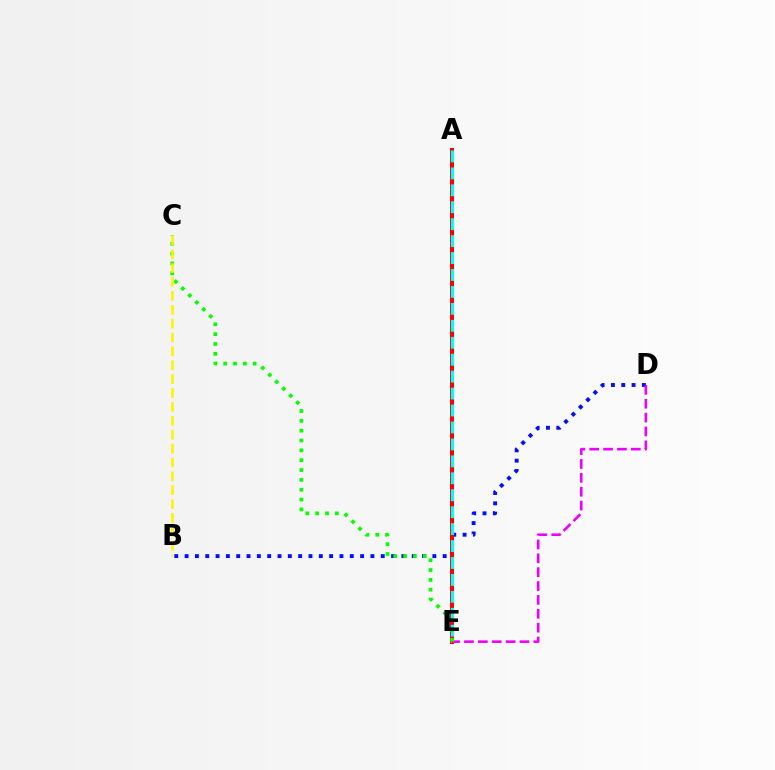{('B', 'D'): [{'color': '#0010ff', 'line_style': 'dotted', 'thickness': 2.8}], ('A', 'E'): [{'color': '#ff0000', 'line_style': 'solid', 'thickness': 2.9}, {'color': '#00fff6', 'line_style': 'dashed', 'thickness': 2.3}], ('D', 'E'): [{'color': '#ee00ff', 'line_style': 'dashed', 'thickness': 1.88}], ('C', 'E'): [{'color': '#08ff00', 'line_style': 'dotted', 'thickness': 2.67}], ('B', 'C'): [{'color': '#fcf500', 'line_style': 'dashed', 'thickness': 1.89}]}